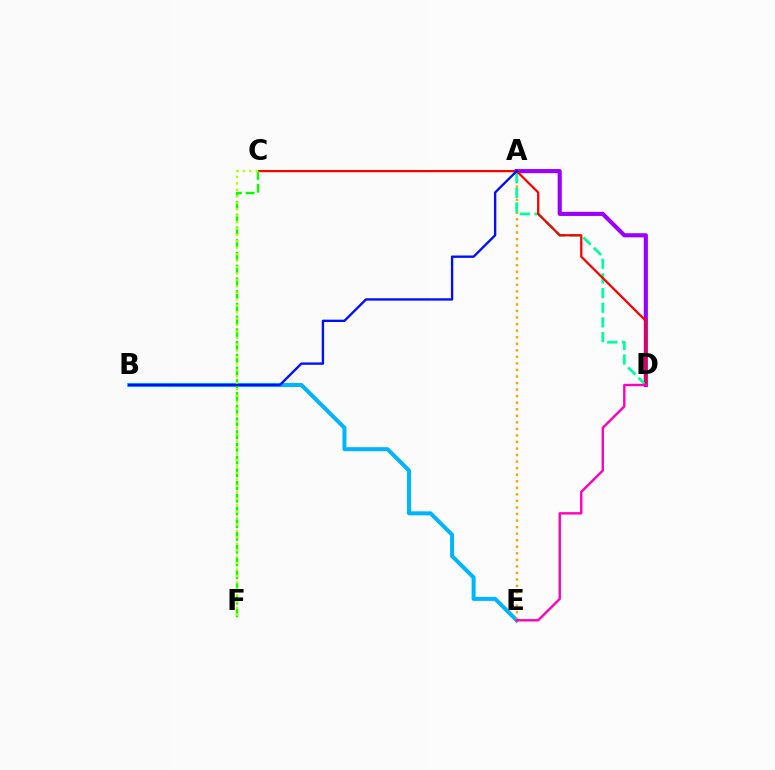{('A', 'D'): [{'color': '#9b00ff', 'line_style': 'solid', 'thickness': 2.97}, {'color': '#00ff9d', 'line_style': 'dashed', 'thickness': 1.99}], ('B', 'E'): [{'color': '#00b5ff', 'line_style': 'solid', 'thickness': 2.88}], ('A', 'E'): [{'color': '#ffa500', 'line_style': 'dotted', 'thickness': 1.78}], ('C', 'D'): [{'color': '#ff0000', 'line_style': 'solid', 'thickness': 1.62}], ('C', 'F'): [{'color': '#08ff00', 'line_style': 'dashed', 'thickness': 1.73}, {'color': '#b3ff00', 'line_style': 'dotted', 'thickness': 1.75}], ('D', 'E'): [{'color': '#ff00bd', 'line_style': 'solid', 'thickness': 1.72}], ('A', 'B'): [{'color': '#0010ff', 'line_style': 'solid', 'thickness': 1.7}]}